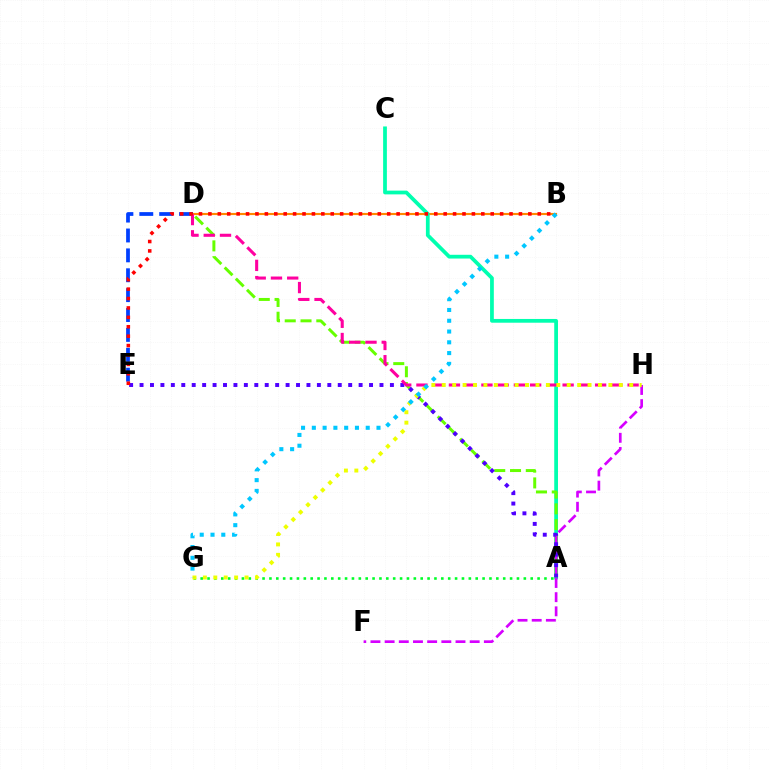{('B', 'D'): [{'color': '#ff8800', 'line_style': 'solid', 'thickness': 1.54}], ('A', 'C'): [{'color': '#00ffaf', 'line_style': 'solid', 'thickness': 2.7}], ('A', 'D'): [{'color': '#66ff00', 'line_style': 'dashed', 'thickness': 2.14}], ('D', 'E'): [{'color': '#003fff', 'line_style': 'dashed', 'thickness': 2.7}], ('F', 'H'): [{'color': '#d600ff', 'line_style': 'dashed', 'thickness': 1.93}], ('A', 'E'): [{'color': '#4f00ff', 'line_style': 'dotted', 'thickness': 2.83}], ('A', 'G'): [{'color': '#00ff27', 'line_style': 'dotted', 'thickness': 1.87}], ('D', 'H'): [{'color': '#ff00a0', 'line_style': 'dashed', 'thickness': 2.21}], ('B', 'E'): [{'color': '#ff0000', 'line_style': 'dotted', 'thickness': 2.56}], ('G', 'H'): [{'color': '#eeff00', 'line_style': 'dotted', 'thickness': 2.83}], ('B', 'G'): [{'color': '#00c7ff', 'line_style': 'dotted', 'thickness': 2.93}]}